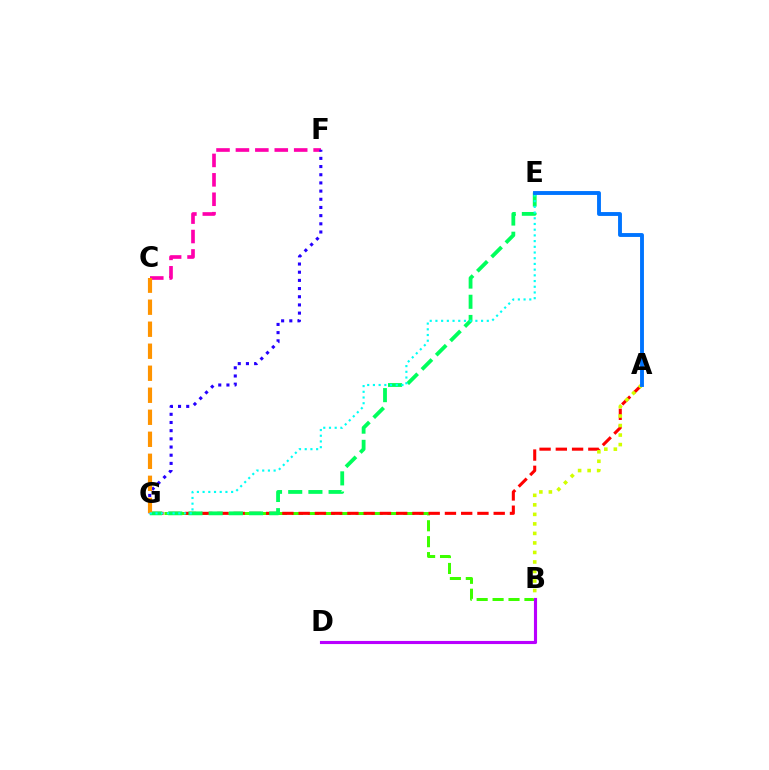{('C', 'F'): [{'color': '#ff00ac', 'line_style': 'dashed', 'thickness': 2.64}], ('B', 'G'): [{'color': '#3dff00', 'line_style': 'dashed', 'thickness': 2.16}], ('F', 'G'): [{'color': '#2500ff', 'line_style': 'dotted', 'thickness': 2.22}], ('A', 'G'): [{'color': '#ff0000', 'line_style': 'dashed', 'thickness': 2.21}], ('A', 'B'): [{'color': '#d1ff00', 'line_style': 'dotted', 'thickness': 2.59}], ('E', 'G'): [{'color': '#00ff5c', 'line_style': 'dashed', 'thickness': 2.74}, {'color': '#00fff6', 'line_style': 'dotted', 'thickness': 1.55}], ('C', 'G'): [{'color': '#ff9400', 'line_style': 'dashed', 'thickness': 2.99}], ('A', 'E'): [{'color': '#0074ff', 'line_style': 'solid', 'thickness': 2.79}], ('B', 'D'): [{'color': '#b900ff', 'line_style': 'solid', 'thickness': 2.25}]}